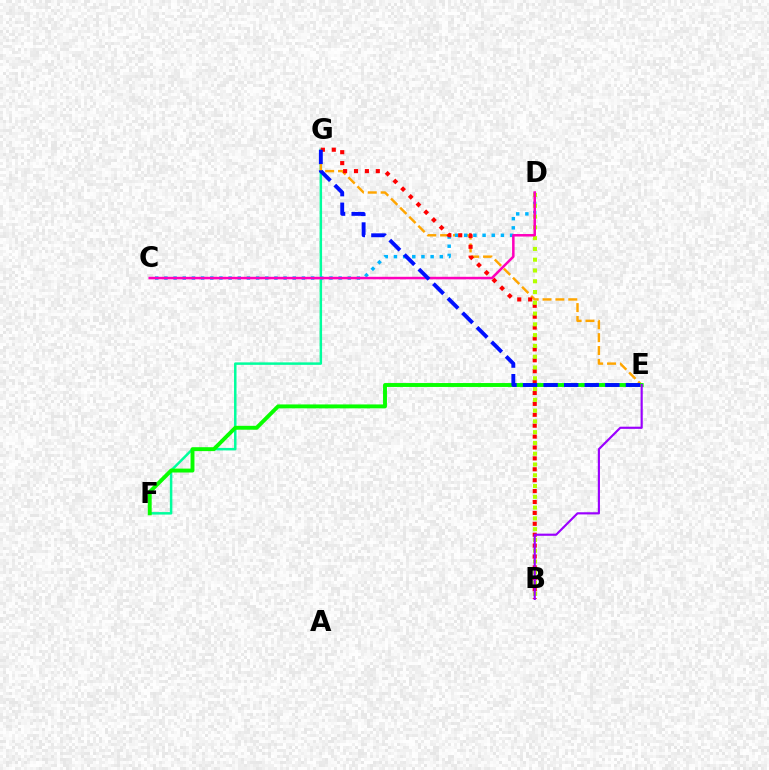{('F', 'G'): [{'color': '#00ff9d', 'line_style': 'solid', 'thickness': 1.79}], ('E', 'G'): [{'color': '#ffa500', 'line_style': 'dashed', 'thickness': 1.75}, {'color': '#0010ff', 'line_style': 'dashed', 'thickness': 2.79}], ('C', 'D'): [{'color': '#00b5ff', 'line_style': 'dotted', 'thickness': 2.49}, {'color': '#ff00bd', 'line_style': 'solid', 'thickness': 1.81}], ('B', 'G'): [{'color': '#ff0000', 'line_style': 'dotted', 'thickness': 2.96}], ('E', 'F'): [{'color': '#08ff00', 'line_style': 'solid', 'thickness': 2.81}], ('B', 'D'): [{'color': '#b3ff00', 'line_style': 'dotted', 'thickness': 2.93}], ('B', 'E'): [{'color': '#9b00ff', 'line_style': 'solid', 'thickness': 1.56}]}